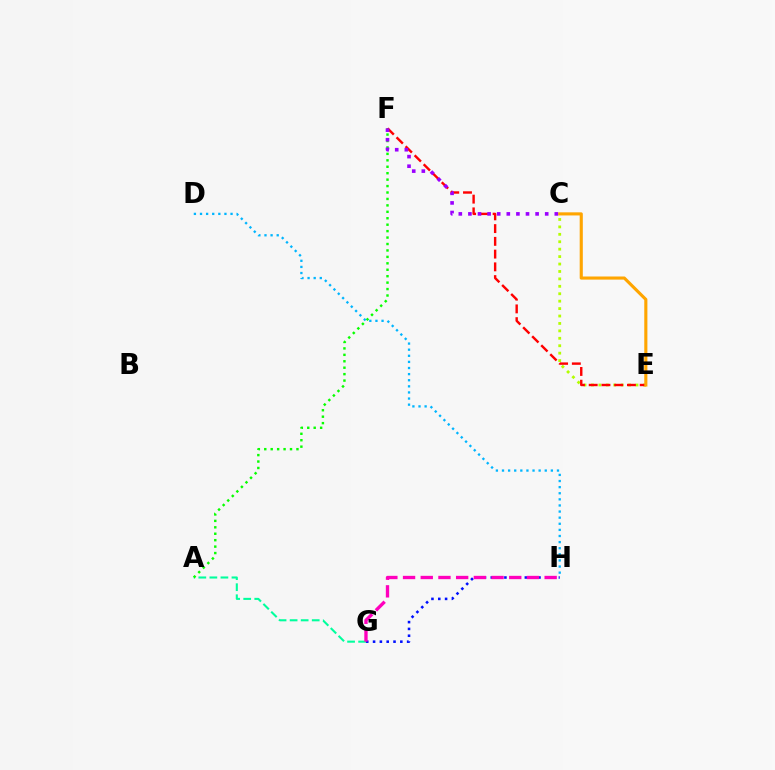{('A', 'G'): [{'color': '#00ff9d', 'line_style': 'dashed', 'thickness': 1.5}], ('A', 'F'): [{'color': '#08ff00', 'line_style': 'dotted', 'thickness': 1.75}], ('G', 'H'): [{'color': '#0010ff', 'line_style': 'dotted', 'thickness': 1.85}, {'color': '#ff00bd', 'line_style': 'dashed', 'thickness': 2.4}], ('C', 'E'): [{'color': '#b3ff00', 'line_style': 'dotted', 'thickness': 2.02}, {'color': '#ffa500', 'line_style': 'solid', 'thickness': 2.24}], ('E', 'F'): [{'color': '#ff0000', 'line_style': 'dashed', 'thickness': 1.73}], ('C', 'F'): [{'color': '#9b00ff', 'line_style': 'dotted', 'thickness': 2.61}], ('D', 'H'): [{'color': '#00b5ff', 'line_style': 'dotted', 'thickness': 1.66}]}